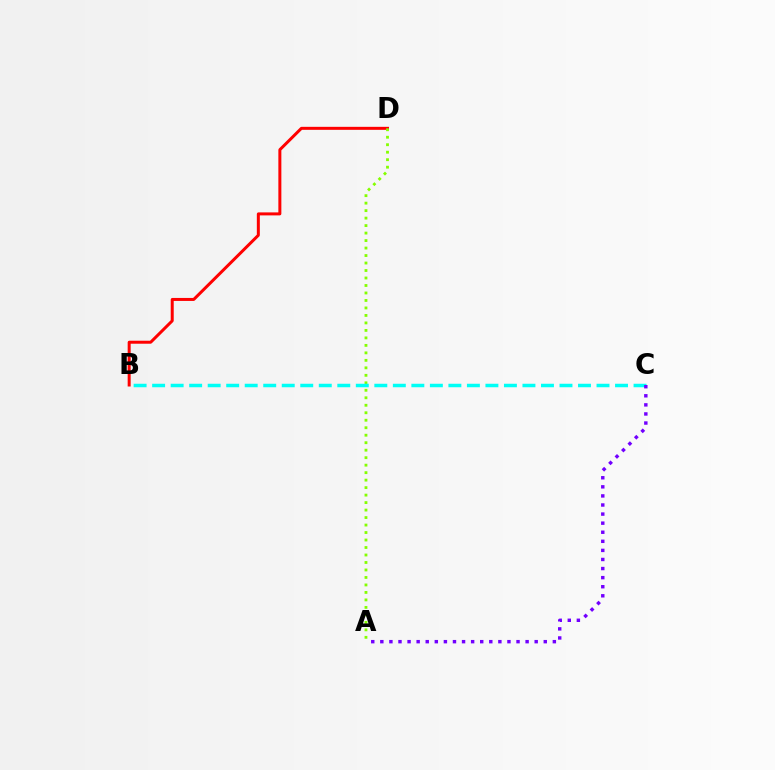{('B', 'D'): [{'color': '#ff0000', 'line_style': 'solid', 'thickness': 2.16}], ('A', 'D'): [{'color': '#84ff00', 'line_style': 'dotted', 'thickness': 2.03}], ('B', 'C'): [{'color': '#00fff6', 'line_style': 'dashed', 'thickness': 2.52}], ('A', 'C'): [{'color': '#7200ff', 'line_style': 'dotted', 'thickness': 2.47}]}